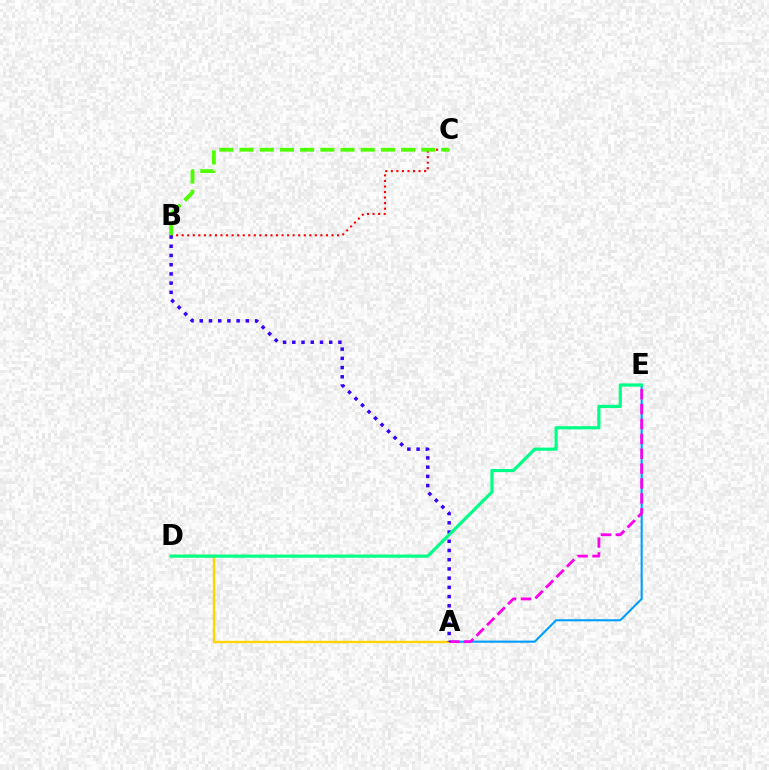{('A', 'E'): [{'color': '#009eff', 'line_style': 'solid', 'thickness': 1.53}, {'color': '#ff00ed', 'line_style': 'dashed', 'thickness': 2.02}], ('B', 'C'): [{'color': '#ff0000', 'line_style': 'dotted', 'thickness': 1.51}, {'color': '#4fff00', 'line_style': 'dashed', 'thickness': 2.74}], ('A', 'D'): [{'color': '#ffd500', 'line_style': 'solid', 'thickness': 1.71}], ('A', 'B'): [{'color': '#3700ff', 'line_style': 'dotted', 'thickness': 2.51}], ('D', 'E'): [{'color': '#00ff86', 'line_style': 'solid', 'thickness': 2.29}]}